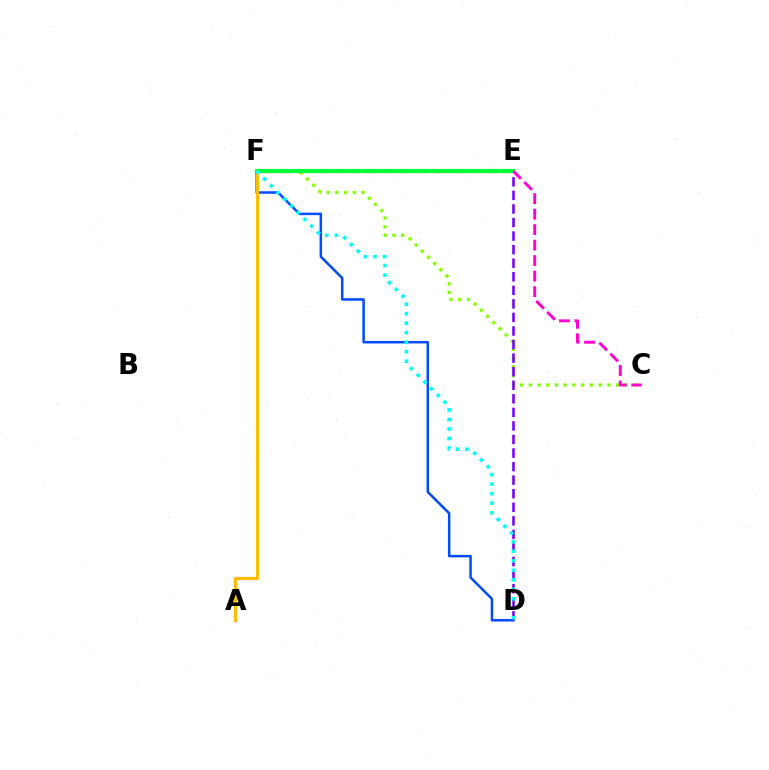{('D', 'F'): [{'color': '#004bff', 'line_style': 'solid', 'thickness': 1.8}, {'color': '#00fff6', 'line_style': 'dotted', 'thickness': 2.58}], ('C', 'F'): [{'color': '#84ff00', 'line_style': 'dotted', 'thickness': 2.37}], ('D', 'E'): [{'color': '#7200ff', 'line_style': 'dashed', 'thickness': 1.84}], ('E', 'F'): [{'color': '#ff0000', 'line_style': 'dashed', 'thickness': 2.31}, {'color': '#00ff39', 'line_style': 'solid', 'thickness': 2.97}], ('A', 'F'): [{'color': '#ffbd00', 'line_style': 'solid', 'thickness': 2.36}], ('C', 'E'): [{'color': '#ff00cf', 'line_style': 'dashed', 'thickness': 2.1}]}